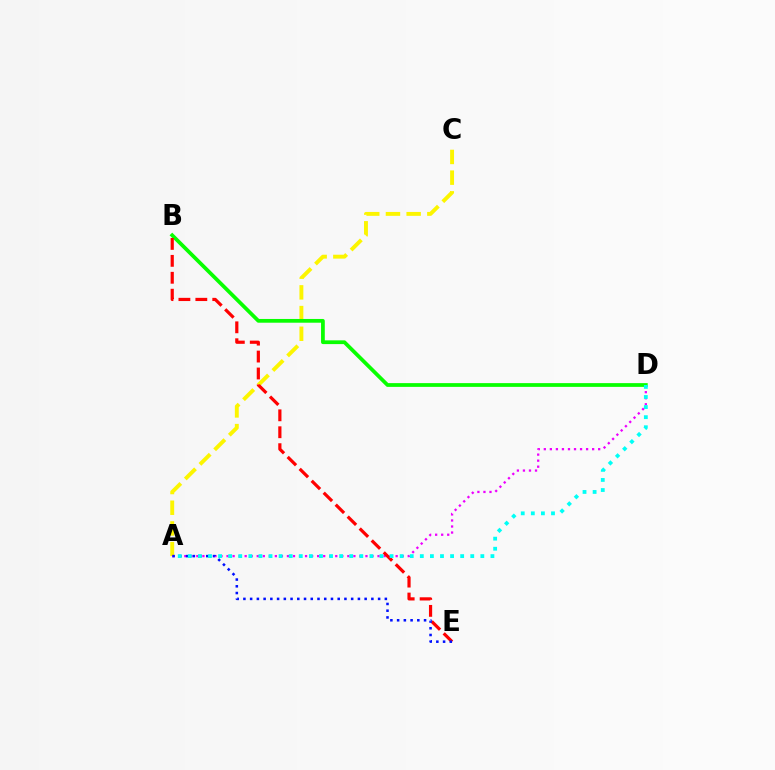{('A', 'C'): [{'color': '#fcf500', 'line_style': 'dashed', 'thickness': 2.81}], ('B', 'D'): [{'color': '#08ff00', 'line_style': 'solid', 'thickness': 2.7}], ('A', 'D'): [{'color': '#ee00ff', 'line_style': 'dotted', 'thickness': 1.64}, {'color': '#00fff6', 'line_style': 'dotted', 'thickness': 2.74}], ('B', 'E'): [{'color': '#ff0000', 'line_style': 'dashed', 'thickness': 2.3}], ('A', 'E'): [{'color': '#0010ff', 'line_style': 'dotted', 'thickness': 1.83}]}